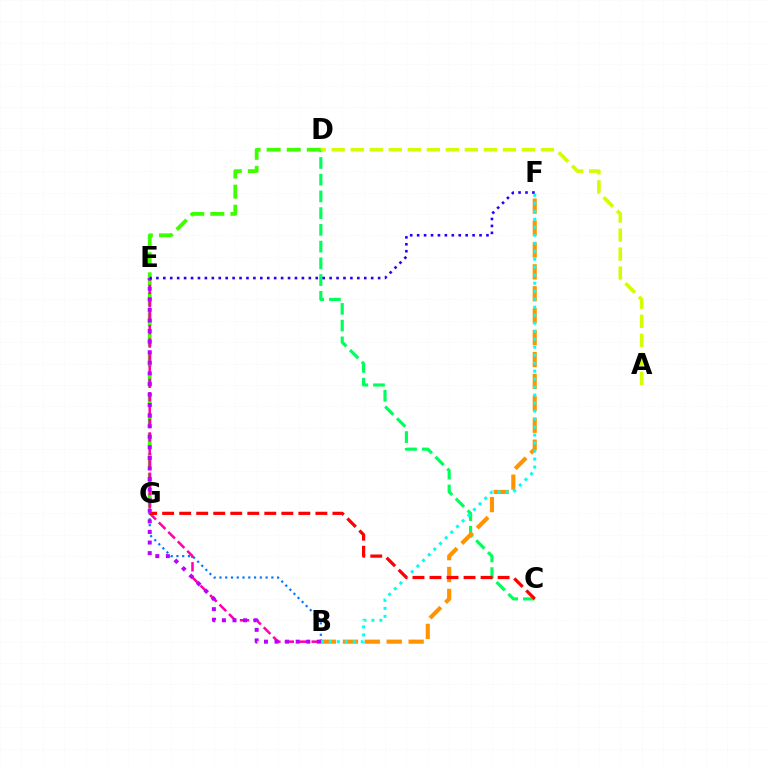{('C', 'D'): [{'color': '#00ff5c', 'line_style': 'dashed', 'thickness': 2.27}], ('B', 'F'): [{'color': '#ff9400', 'line_style': 'dashed', 'thickness': 2.98}, {'color': '#00fff6', 'line_style': 'dotted', 'thickness': 2.17}], ('D', 'G'): [{'color': '#3dff00', 'line_style': 'dashed', 'thickness': 2.73}], ('B', 'E'): [{'color': '#ff00ac', 'line_style': 'dashed', 'thickness': 1.82}, {'color': '#b900ff', 'line_style': 'dotted', 'thickness': 2.87}], ('B', 'G'): [{'color': '#0074ff', 'line_style': 'dotted', 'thickness': 1.57}], ('A', 'D'): [{'color': '#d1ff00', 'line_style': 'dashed', 'thickness': 2.58}], ('C', 'G'): [{'color': '#ff0000', 'line_style': 'dashed', 'thickness': 2.31}], ('E', 'F'): [{'color': '#2500ff', 'line_style': 'dotted', 'thickness': 1.88}]}